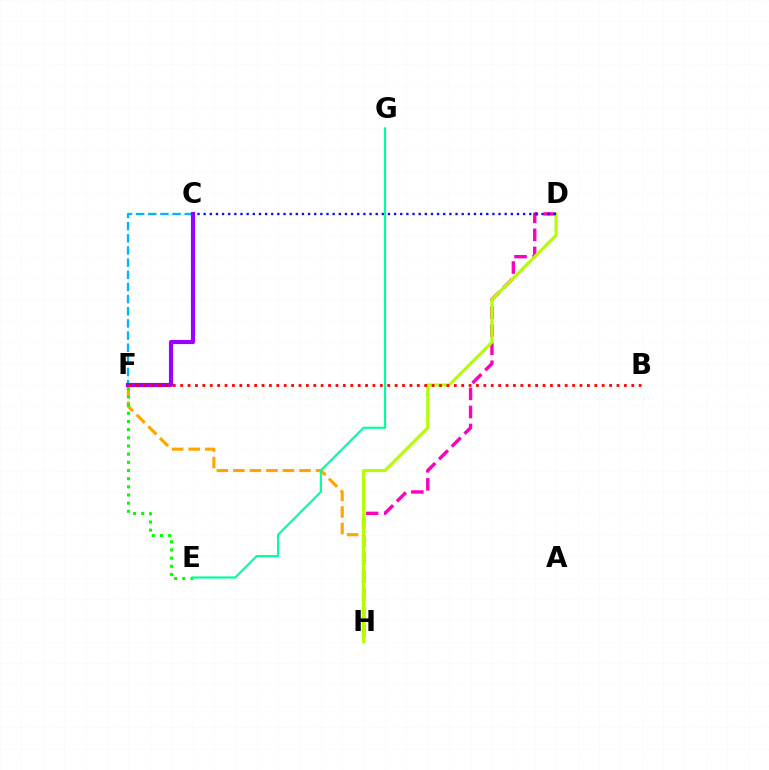{('D', 'H'): [{'color': '#ff00bd', 'line_style': 'dashed', 'thickness': 2.45}, {'color': '#b3ff00', 'line_style': 'solid', 'thickness': 2.24}], ('F', 'H'): [{'color': '#ffa500', 'line_style': 'dashed', 'thickness': 2.25}], ('C', 'F'): [{'color': '#00b5ff', 'line_style': 'dashed', 'thickness': 1.65}, {'color': '#9b00ff', 'line_style': 'solid', 'thickness': 2.98}], ('E', 'F'): [{'color': '#08ff00', 'line_style': 'dotted', 'thickness': 2.22}], ('C', 'D'): [{'color': '#0010ff', 'line_style': 'dotted', 'thickness': 1.67}], ('B', 'F'): [{'color': '#ff0000', 'line_style': 'dotted', 'thickness': 2.01}], ('E', 'G'): [{'color': '#00ff9d', 'line_style': 'solid', 'thickness': 1.56}]}